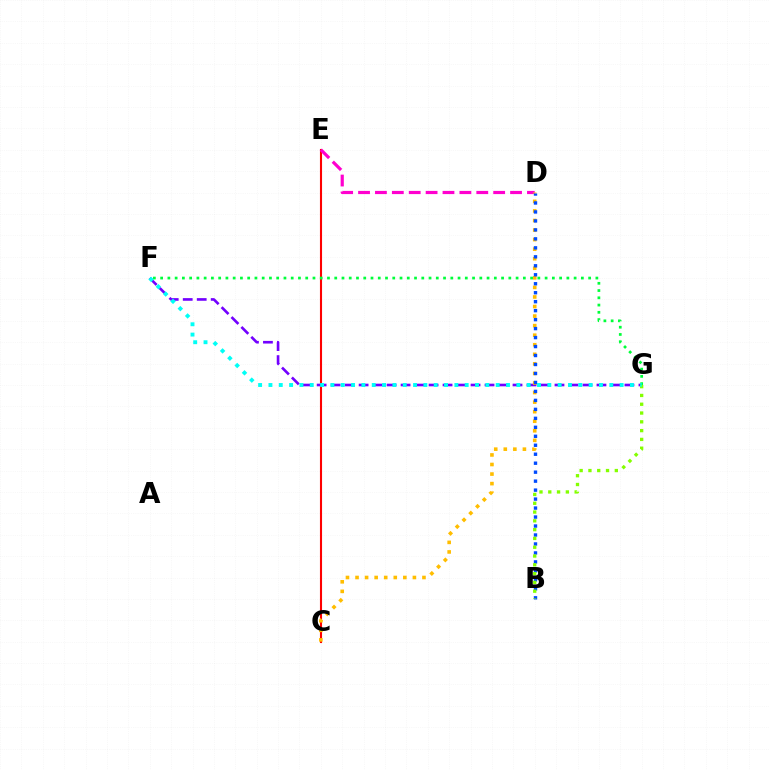{('C', 'E'): [{'color': '#ff0000', 'line_style': 'solid', 'thickness': 1.51}], ('D', 'E'): [{'color': '#ff00cf', 'line_style': 'dashed', 'thickness': 2.29}], ('F', 'G'): [{'color': '#7200ff', 'line_style': 'dashed', 'thickness': 1.9}, {'color': '#00ff39', 'line_style': 'dotted', 'thickness': 1.97}, {'color': '#00fff6', 'line_style': 'dotted', 'thickness': 2.81}], ('C', 'D'): [{'color': '#ffbd00', 'line_style': 'dotted', 'thickness': 2.6}], ('B', 'D'): [{'color': '#004bff', 'line_style': 'dotted', 'thickness': 2.44}], ('B', 'G'): [{'color': '#84ff00', 'line_style': 'dotted', 'thickness': 2.39}]}